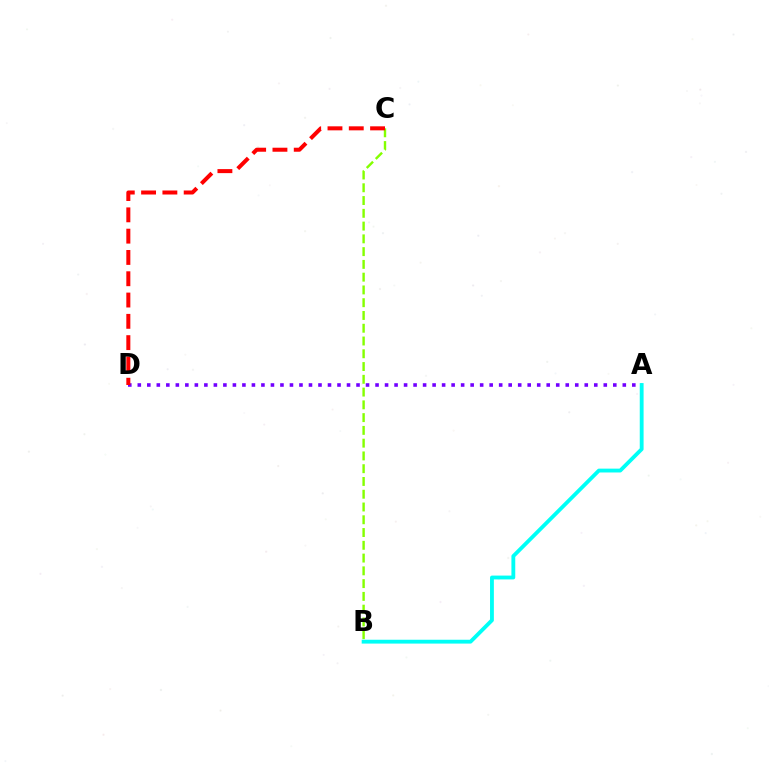{('A', 'D'): [{'color': '#7200ff', 'line_style': 'dotted', 'thickness': 2.58}], ('B', 'C'): [{'color': '#84ff00', 'line_style': 'dashed', 'thickness': 1.73}], ('A', 'B'): [{'color': '#00fff6', 'line_style': 'solid', 'thickness': 2.76}], ('C', 'D'): [{'color': '#ff0000', 'line_style': 'dashed', 'thickness': 2.89}]}